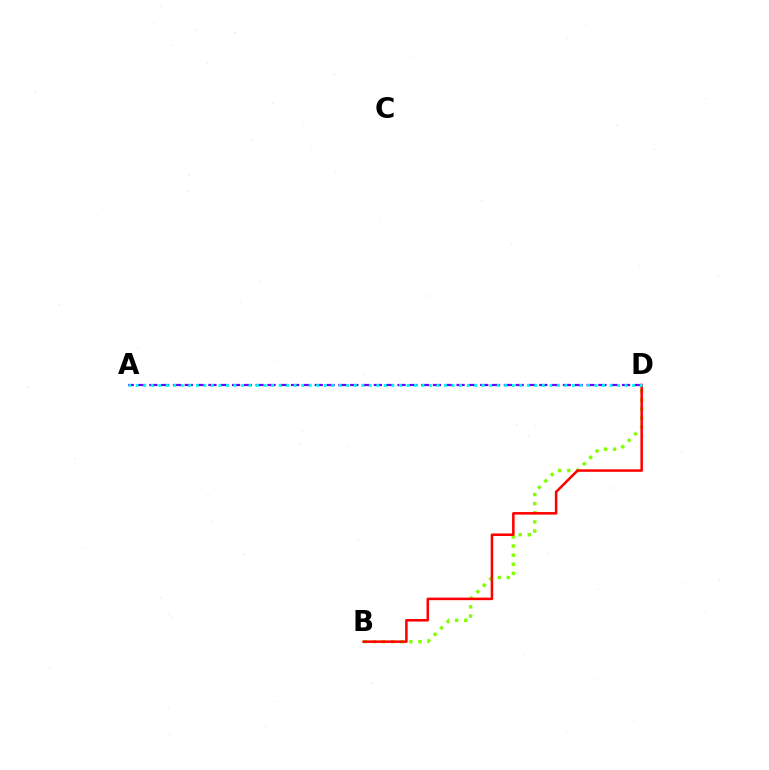{('B', 'D'): [{'color': '#84ff00', 'line_style': 'dotted', 'thickness': 2.47}, {'color': '#ff0000', 'line_style': 'solid', 'thickness': 1.82}], ('A', 'D'): [{'color': '#7200ff', 'line_style': 'dashed', 'thickness': 1.61}, {'color': '#00fff6', 'line_style': 'dotted', 'thickness': 2.04}]}